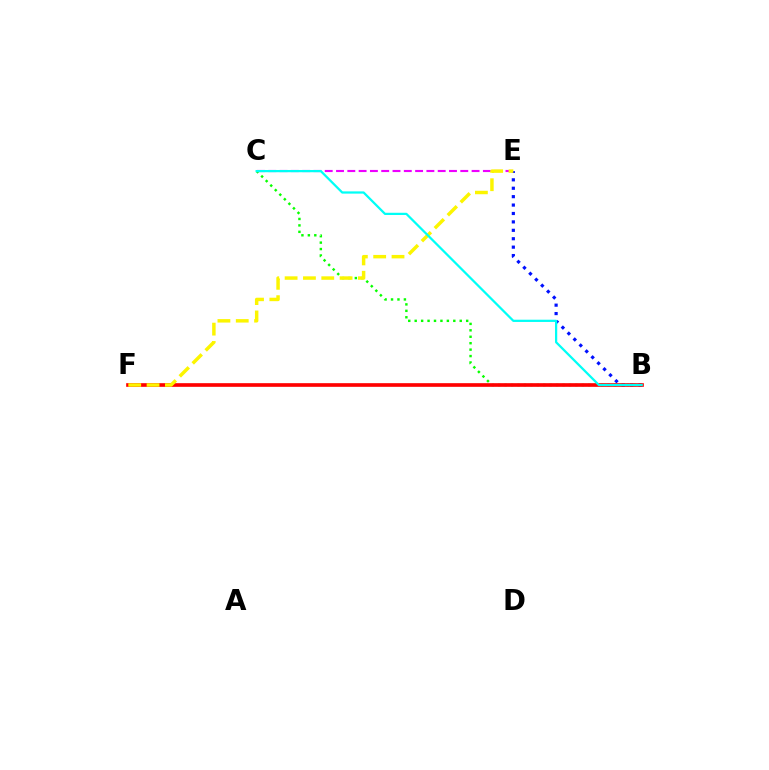{('B', 'C'): [{'color': '#08ff00', 'line_style': 'dotted', 'thickness': 1.75}, {'color': '#00fff6', 'line_style': 'solid', 'thickness': 1.61}], ('B', 'E'): [{'color': '#0010ff', 'line_style': 'dotted', 'thickness': 2.29}], ('C', 'E'): [{'color': '#ee00ff', 'line_style': 'dashed', 'thickness': 1.53}], ('B', 'F'): [{'color': '#ff0000', 'line_style': 'solid', 'thickness': 2.63}], ('E', 'F'): [{'color': '#fcf500', 'line_style': 'dashed', 'thickness': 2.49}]}